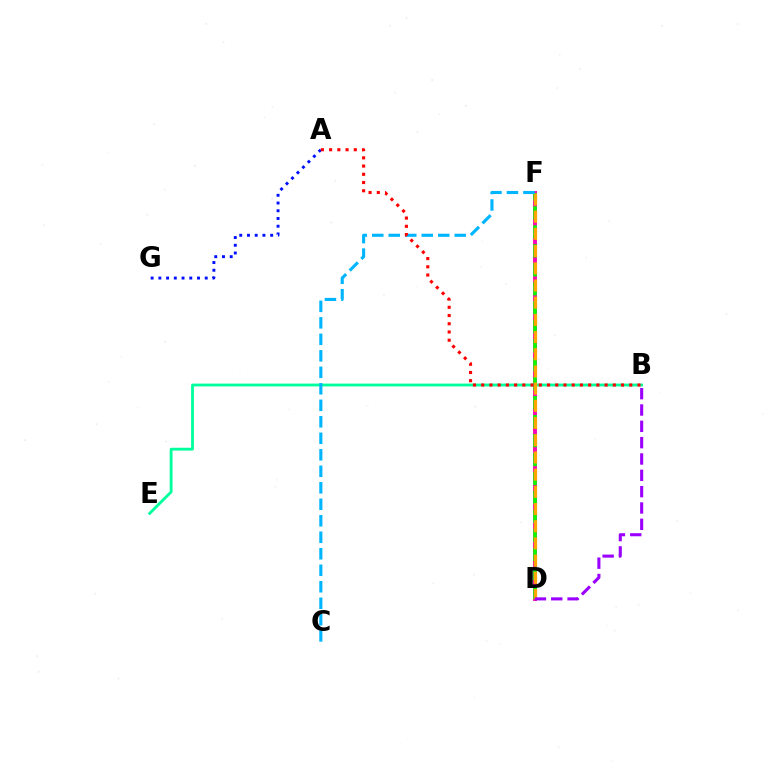{('D', 'F'): [{'color': '#b3ff00', 'line_style': 'solid', 'thickness': 2.67}, {'color': '#ff00bd', 'line_style': 'solid', 'thickness': 2.76}, {'color': '#08ff00', 'line_style': 'dashed', 'thickness': 2.58}, {'color': '#ffa500', 'line_style': 'dashed', 'thickness': 2.34}], ('A', 'G'): [{'color': '#0010ff', 'line_style': 'dotted', 'thickness': 2.1}], ('B', 'E'): [{'color': '#00ff9d', 'line_style': 'solid', 'thickness': 2.03}], ('B', 'D'): [{'color': '#9b00ff', 'line_style': 'dashed', 'thickness': 2.22}], ('C', 'F'): [{'color': '#00b5ff', 'line_style': 'dashed', 'thickness': 2.24}], ('A', 'B'): [{'color': '#ff0000', 'line_style': 'dotted', 'thickness': 2.23}]}